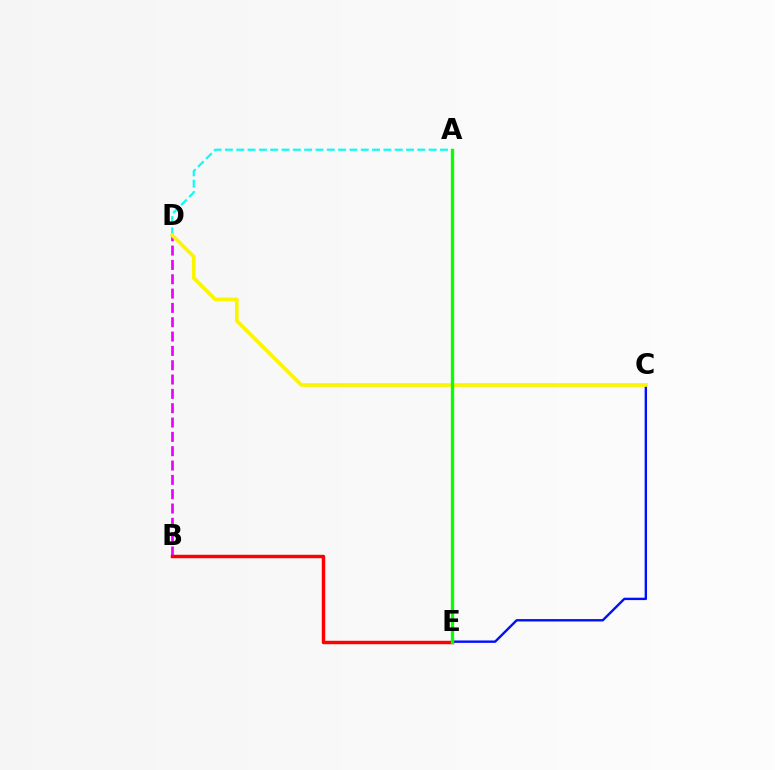{('C', 'E'): [{'color': '#0010ff', 'line_style': 'solid', 'thickness': 1.72}], ('B', 'D'): [{'color': '#ee00ff', 'line_style': 'dashed', 'thickness': 1.95}], ('A', 'D'): [{'color': '#00fff6', 'line_style': 'dashed', 'thickness': 1.54}], ('B', 'E'): [{'color': '#ff0000', 'line_style': 'solid', 'thickness': 2.48}], ('C', 'D'): [{'color': '#fcf500', 'line_style': 'solid', 'thickness': 2.65}], ('A', 'E'): [{'color': '#08ff00', 'line_style': 'solid', 'thickness': 2.38}]}